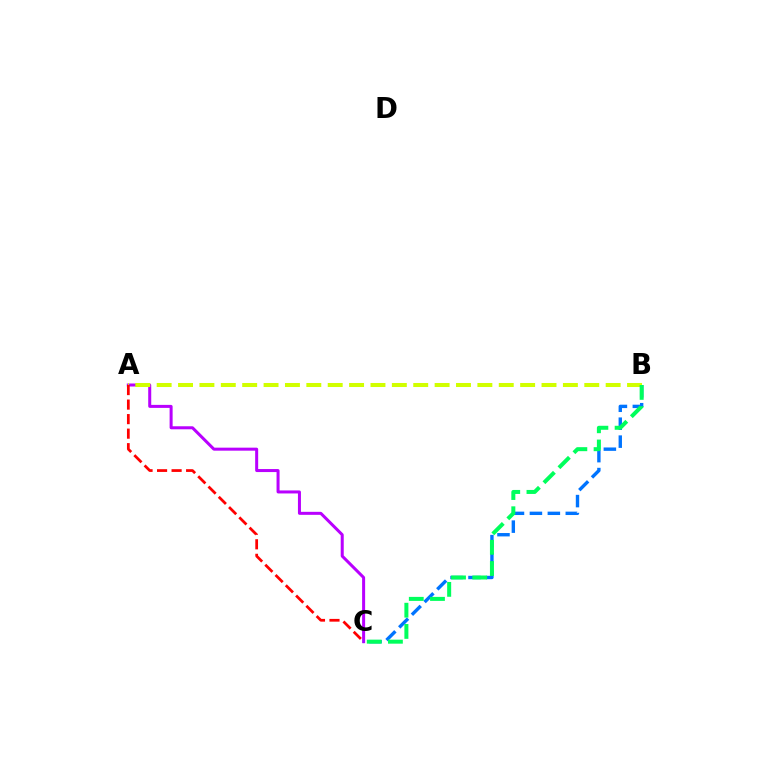{('A', 'C'): [{'color': '#b900ff', 'line_style': 'solid', 'thickness': 2.17}, {'color': '#ff0000', 'line_style': 'dashed', 'thickness': 1.97}], ('A', 'B'): [{'color': '#d1ff00', 'line_style': 'dashed', 'thickness': 2.9}], ('B', 'C'): [{'color': '#0074ff', 'line_style': 'dashed', 'thickness': 2.44}, {'color': '#00ff5c', 'line_style': 'dashed', 'thickness': 2.88}]}